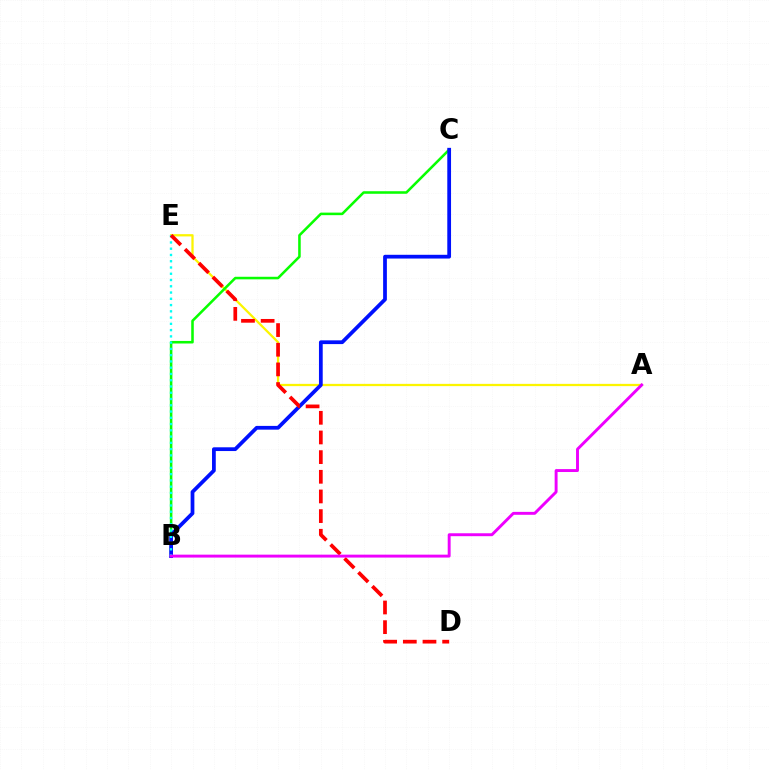{('A', 'E'): [{'color': '#fcf500', 'line_style': 'solid', 'thickness': 1.63}], ('B', 'C'): [{'color': '#08ff00', 'line_style': 'solid', 'thickness': 1.84}, {'color': '#0010ff', 'line_style': 'solid', 'thickness': 2.7}], ('B', 'E'): [{'color': '#00fff6', 'line_style': 'dotted', 'thickness': 1.7}], ('D', 'E'): [{'color': '#ff0000', 'line_style': 'dashed', 'thickness': 2.67}], ('A', 'B'): [{'color': '#ee00ff', 'line_style': 'solid', 'thickness': 2.1}]}